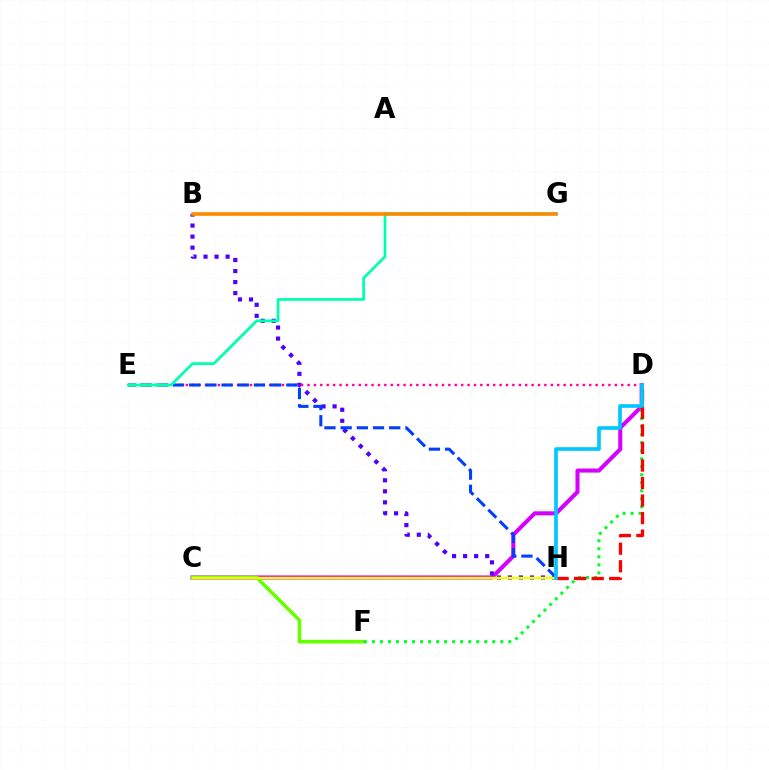{('C', 'D'): [{'color': '#d600ff', 'line_style': 'solid', 'thickness': 2.92}], ('C', 'F'): [{'color': '#66ff00', 'line_style': 'solid', 'thickness': 2.58}], ('D', 'F'): [{'color': '#00ff27', 'line_style': 'dotted', 'thickness': 2.18}], ('B', 'H'): [{'color': '#4f00ff', 'line_style': 'dotted', 'thickness': 3.0}], ('D', 'E'): [{'color': '#ff00a0', 'line_style': 'dotted', 'thickness': 1.74}], ('E', 'H'): [{'color': '#003fff', 'line_style': 'dashed', 'thickness': 2.2}], ('C', 'H'): [{'color': '#eeff00', 'line_style': 'solid', 'thickness': 1.8}], ('D', 'H'): [{'color': '#ff0000', 'line_style': 'dashed', 'thickness': 2.38}, {'color': '#00c7ff', 'line_style': 'solid', 'thickness': 2.63}], ('E', 'G'): [{'color': '#00ffaf', 'line_style': 'solid', 'thickness': 1.98}], ('B', 'G'): [{'color': '#ff8800', 'line_style': 'solid', 'thickness': 2.59}]}